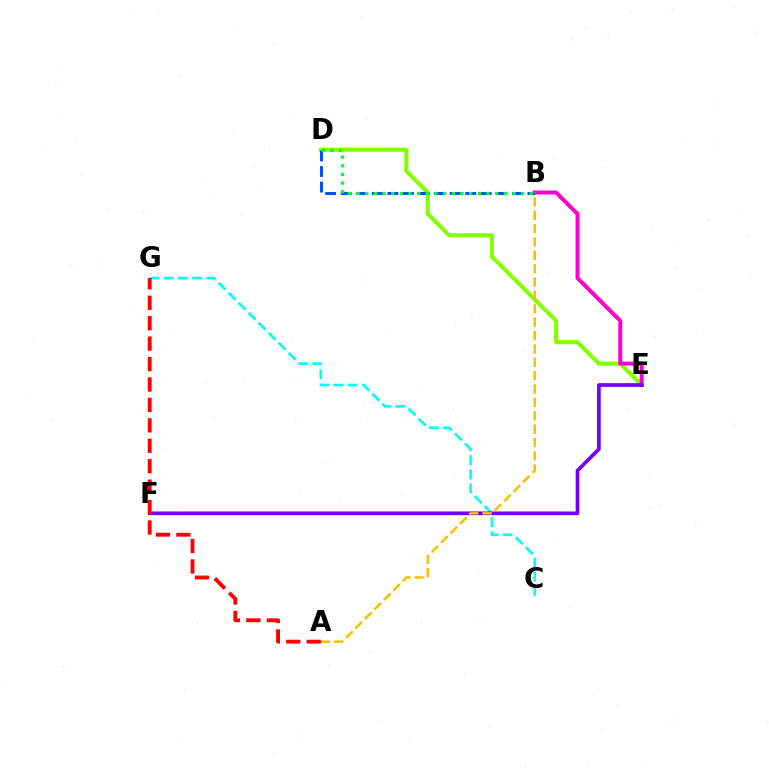{('D', 'E'): [{'color': '#84ff00', 'line_style': 'solid', 'thickness': 2.95}], ('C', 'G'): [{'color': '#00fff6', 'line_style': 'dashed', 'thickness': 1.92}], ('B', 'E'): [{'color': '#ff00cf', 'line_style': 'solid', 'thickness': 2.86}], ('B', 'D'): [{'color': '#004bff', 'line_style': 'dashed', 'thickness': 2.11}, {'color': '#00ff39', 'line_style': 'dotted', 'thickness': 2.35}], ('E', 'F'): [{'color': '#7200ff', 'line_style': 'solid', 'thickness': 2.65}], ('A', 'B'): [{'color': '#ffbd00', 'line_style': 'dashed', 'thickness': 1.82}], ('A', 'G'): [{'color': '#ff0000', 'line_style': 'dashed', 'thickness': 2.78}]}